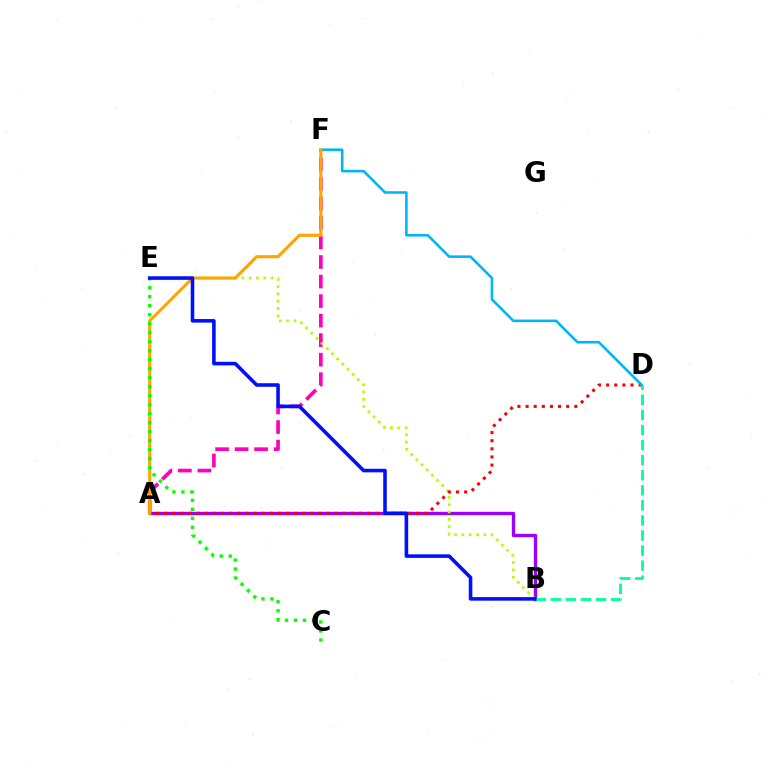{('A', 'B'): [{'color': '#9b00ff', 'line_style': 'solid', 'thickness': 2.42}], ('A', 'F'): [{'color': '#ff00bd', 'line_style': 'dashed', 'thickness': 2.65}, {'color': '#ffa500', 'line_style': 'solid', 'thickness': 2.24}], ('B', 'E'): [{'color': '#b3ff00', 'line_style': 'dotted', 'thickness': 1.98}, {'color': '#0010ff', 'line_style': 'solid', 'thickness': 2.58}], ('A', 'D'): [{'color': '#ff0000', 'line_style': 'dotted', 'thickness': 2.21}], ('B', 'D'): [{'color': '#00ff9d', 'line_style': 'dashed', 'thickness': 2.05}], ('D', 'F'): [{'color': '#00b5ff', 'line_style': 'solid', 'thickness': 1.86}], ('C', 'E'): [{'color': '#08ff00', 'line_style': 'dotted', 'thickness': 2.44}]}